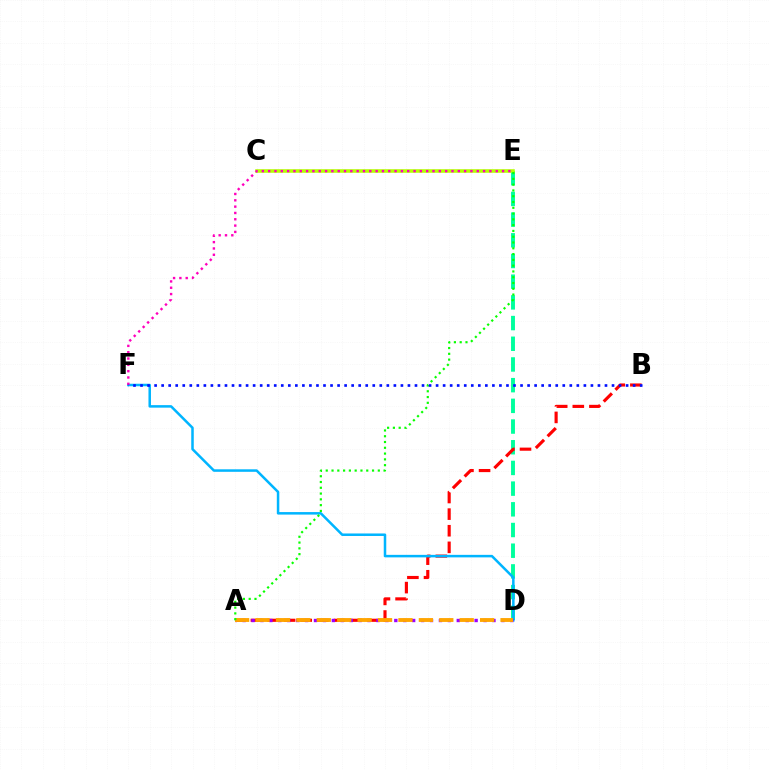{('D', 'E'): [{'color': '#00ff9d', 'line_style': 'dashed', 'thickness': 2.81}], ('A', 'B'): [{'color': '#ff0000', 'line_style': 'dashed', 'thickness': 2.26}], ('D', 'F'): [{'color': '#00b5ff', 'line_style': 'solid', 'thickness': 1.81}], ('A', 'D'): [{'color': '#9b00ff', 'line_style': 'dotted', 'thickness': 2.42}, {'color': '#ffa500', 'line_style': 'dashed', 'thickness': 2.77}], ('C', 'E'): [{'color': '#b3ff00', 'line_style': 'solid', 'thickness': 2.58}], ('E', 'F'): [{'color': '#ff00bd', 'line_style': 'dotted', 'thickness': 1.72}], ('A', 'E'): [{'color': '#08ff00', 'line_style': 'dotted', 'thickness': 1.57}], ('B', 'F'): [{'color': '#0010ff', 'line_style': 'dotted', 'thickness': 1.91}]}